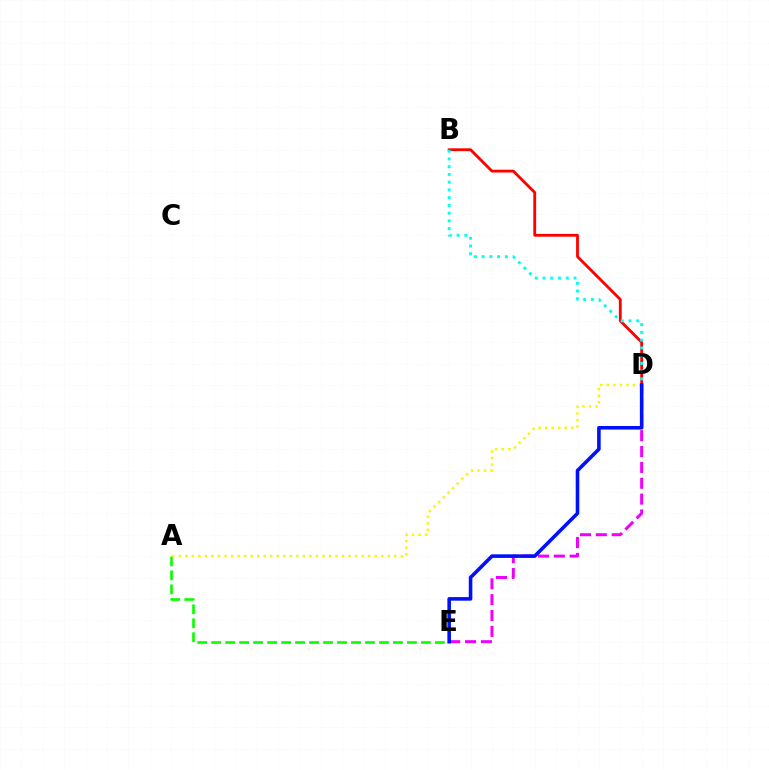{('B', 'D'): [{'color': '#ff0000', 'line_style': 'solid', 'thickness': 2.04}, {'color': '#00fff6', 'line_style': 'dotted', 'thickness': 2.1}], ('A', 'E'): [{'color': '#08ff00', 'line_style': 'dashed', 'thickness': 1.9}], ('D', 'E'): [{'color': '#ee00ff', 'line_style': 'dashed', 'thickness': 2.15}, {'color': '#0010ff', 'line_style': 'solid', 'thickness': 2.58}], ('A', 'D'): [{'color': '#fcf500', 'line_style': 'dotted', 'thickness': 1.77}]}